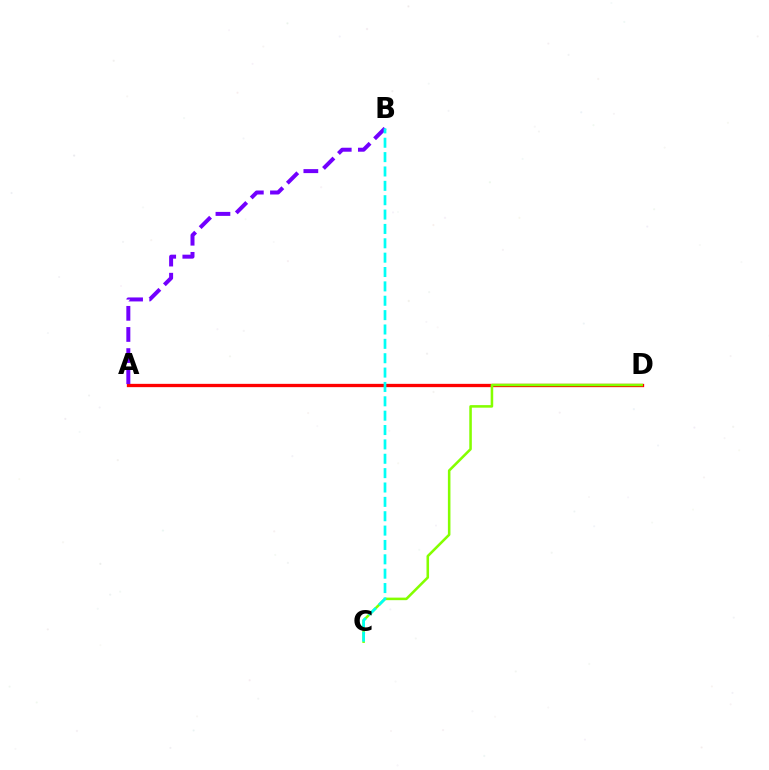{('A', 'D'): [{'color': '#ff0000', 'line_style': 'solid', 'thickness': 2.38}], ('C', 'D'): [{'color': '#84ff00', 'line_style': 'solid', 'thickness': 1.84}], ('A', 'B'): [{'color': '#7200ff', 'line_style': 'dashed', 'thickness': 2.87}], ('B', 'C'): [{'color': '#00fff6', 'line_style': 'dashed', 'thickness': 1.95}]}